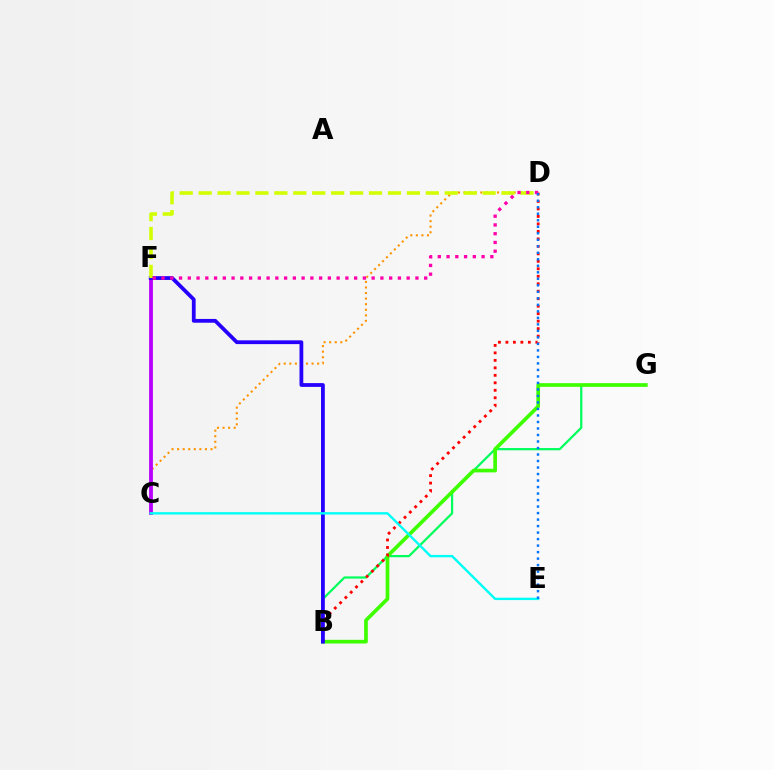{('B', 'G'): [{'color': '#00ff5c', 'line_style': 'solid', 'thickness': 1.6}, {'color': '#3dff00', 'line_style': 'solid', 'thickness': 2.64}], ('C', 'D'): [{'color': '#ff9400', 'line_style': 'dotted', 'thickness': 1.51}], ('B', 'D'): [{'color': '#ff0000', 'line_style': 'dotted', 'thickness': 2.03}], ('C', 'F'): [{'color': '#b900ff', 'line_style': 'solid', 'thickness': 2.75}], ('B', 'F'): [{'color': '#2500ff', 'line_style': 'solid', 'thickness': 2.72}], ('D', 'F'): [{'color': '#d1ff00', 'line_style': 'dashed', 'thickness': 2.57}, {'color': '#ff00ac', 'line_style': 'dotted', 'thickness': 2.38}], ('C', 'E'): [{'color': '#00fff6', 'line_style': 'solid', 'thickness': 1.71}], ('D', 'E'): [{'color': '#0074ff', 'line_style': 'dotted', 'thickness': 1.77}]}